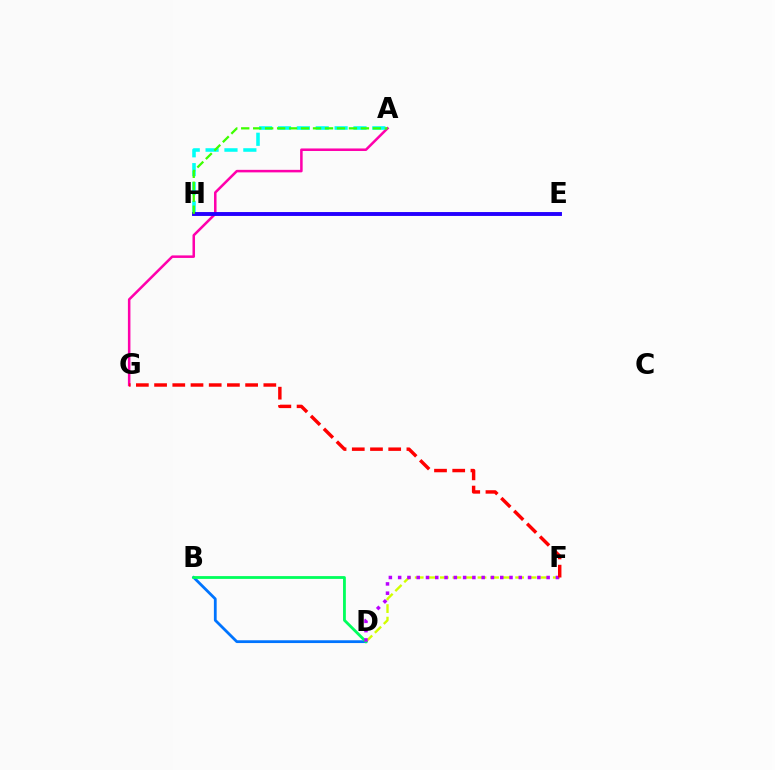{('A', 'G'): [{'color': '#ff00ac', 'line_style': 'solid', 'thickness': 1.82}], ('B', 'D'): [{'color': '#0074ff', 'line_style': 'solid', 'thickness': 2.0}, {'color': '#00ff5c', 'line_style': 'solid', 'thickness': 2.02}], ('D', 'F'): [{'color': '#d1ff00', 'line_style': 'dashed', 'thickness': 1.71}, {'color': '#b900ff', 'line_style': 'dotted', 'thickness': 2.52}], ('E', 'H'): [{'color': '#ff9400', 'line_style': 'dotted', 'thickness': 1.66}, {'color': '#2500ff', 'line_style': 'solid', 'thickness': 2.8}], ('A', 'H'): [{'color': '#00fff6', 'line_style': 'dashed', 'thickness': 2.56}, {'color': '#3dff00', 'line_style': 'dashed', 'thickness': 1.63}], ('F', 'G'): [{'color': '#ff0000', 'line_style': 'dashed', 'thickness': 2.47}]}